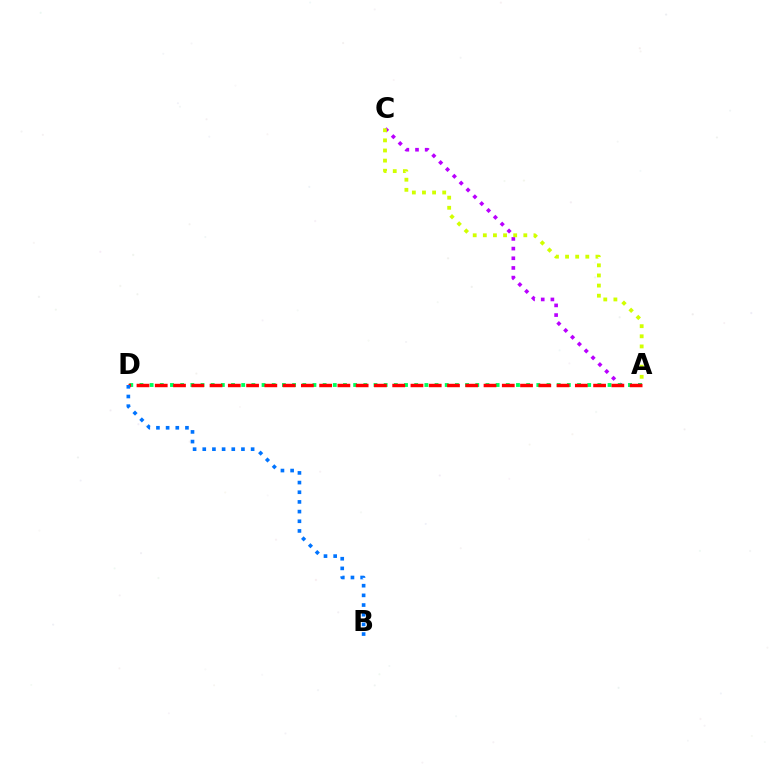{('A', 'C'): [{'color': '#b900ff', 'line_style': 'dotted', 'thickness': 2.63}, {'color': '#d1ff00', 'line_style': 'dotted', 'thickness': 2.75}], ('A', 'D'): [{'color': '#00ff5c', 'line_style': 'dotted', 'thickness': 2.76}, {'color': '#ff0000', 'line_style': 'dashed', 'thickness': 2.48}], ('B', 'D'): [{'color': '#0074ff', 'line_style': 'dotted', 'thickness': 2.63}]}